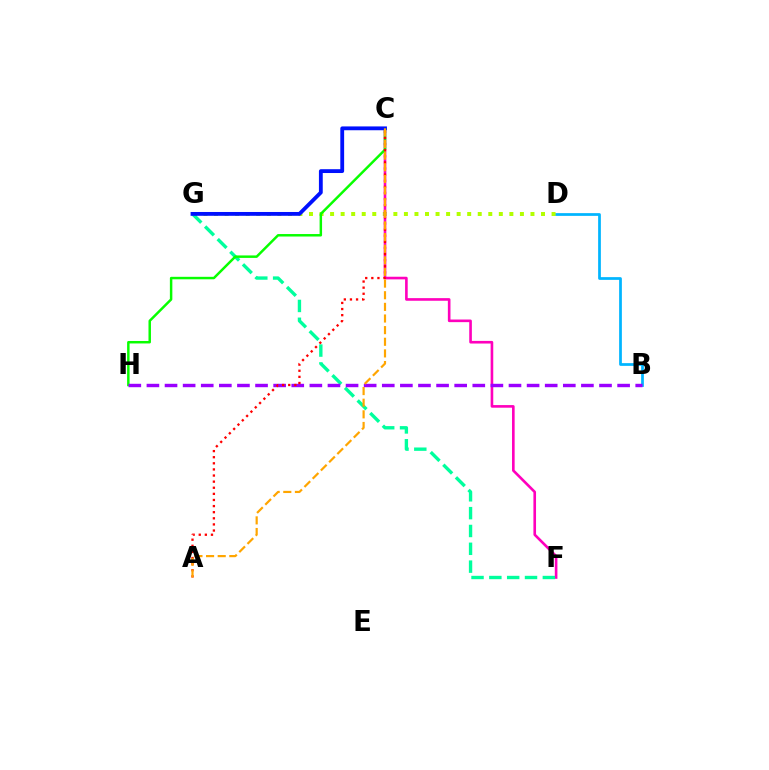{('B', 'D'): [{'color': '#00b5ff', 'line_style': 'solid', 'thickness': 1.97}], ('D', 'G'): [{'color': '#b3ff00', 'line_style': 'dotted', 'thickness': 2.87}], ('C', 'F'): [{'color': '#ff00bd', 'line_style': 'solid', 'thickness': 1.89}], ('F', 'G'): [{'color': '#00ff9d', 'line_style': 'dashed', 'thickness': 2.42}], ('C', 'H'): [{'color': '#08ff00', 'line_style': 'solid', 'thickness': 1.78}], ('B', 'H'): [{'color': '#9b00ff', 'line_style': 'dashed', 'thickness': 2.46}], ('C', 'G'): [{'color': '#0010ff', 'line_style': 'solid', 'thickness': 2.75}], ('A', 'C'): [{'color': '#ff0000', 'line_style': 'dotted', 'thickness': 1.66}, {'color': '#ffa500', 'line_style': 'dashed', 'thickness': 1.58}]}